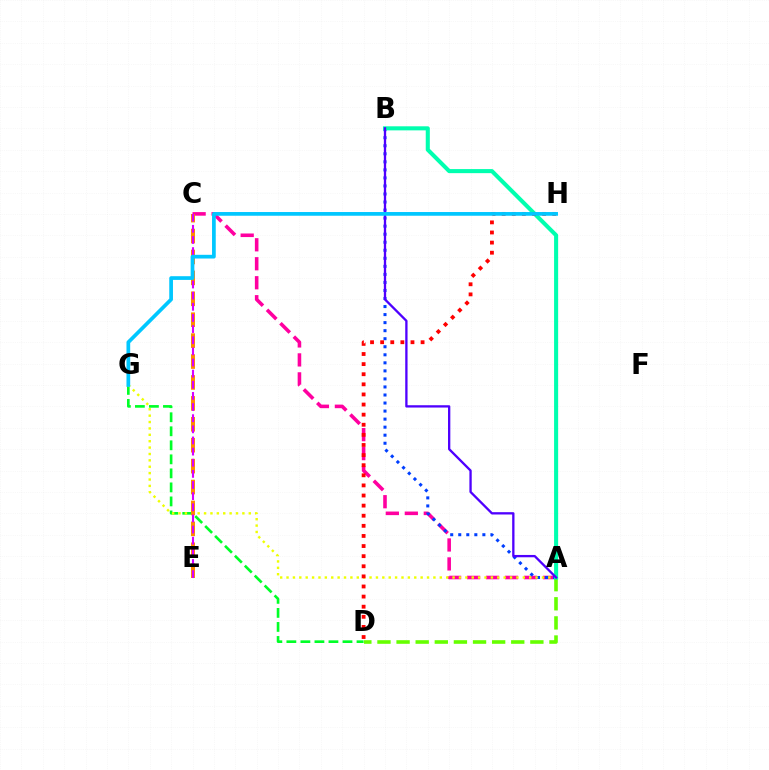{('D', 'G'): [{'color': '#00ff27', 'line_style': 'dashed', 'thickness': 1.91}], ('A', 'C'): [{'color': '#ff00a0', 'line_style': 'dashed', 'thickness': 2.58}], ('A', 'D'): [{'color': '#66ff00', 'line_style': 'dashed', 'thickness': 2.6}], ('A', 'B'): [{'color': '#003fff', 'line_style': 'dotted', 'thickness': 2.18}, {'color': '#00ffaf', 'line_style': 'solid', 'thickness': 2.93}, {'color': '#4f00ff', 'line_style': 'solid', 'thickness': 1.67}], ('A', 'G'): [{'color': '#eeff00', 'line_style': 'dotted', 'thickness': 1.74}], ('C', 'E'): [{'color': '#ff8800', 'line_style': 'dashed', 'thickness': 2.84}, {'color': '#d600ff', 'line_style': 'dashed', 'thickness': 1.51}], ('D', 'H'): [{'color': '#ff0000', 'line_style': 'dotted', 'thickness': 2.75}], ('G', 'H'): [{'color': '#00c7ff', 'line_style': 'solid', 'thickness': 2.67}]}